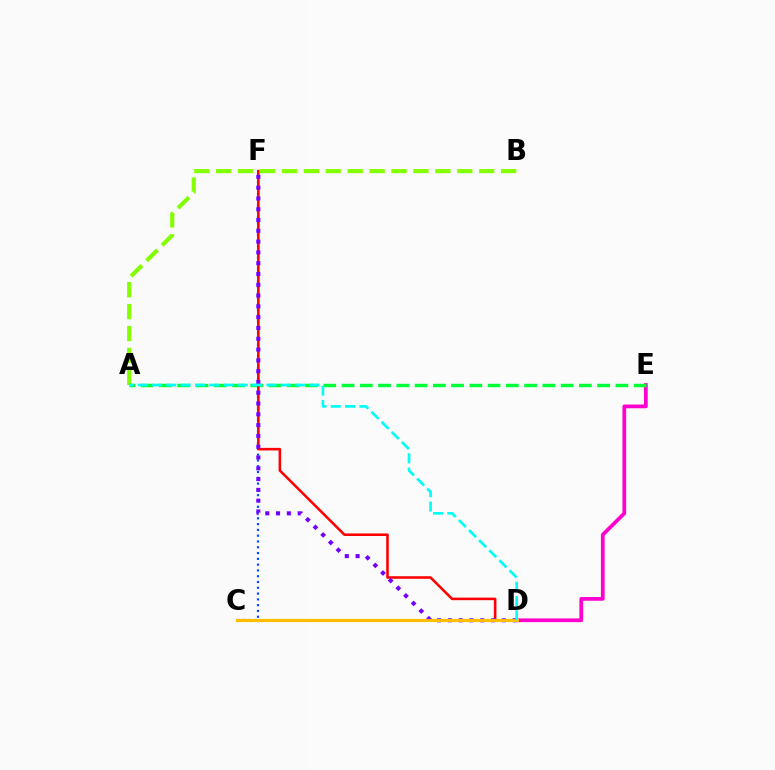{('D', 'E'): [{'color': '#ff00cf', 'line_style': 'solid', 'thickness': 2.69}], ('A', 'E'): [{'color': '#00ff39', 'line_style': 'dashed', 'thickness': 2.48}], ('C', 'F'): [{'color': '#004bff', 'line_style': 'dotted', 'thickness': 1.57}], ('D', 'F'): [{'color': '#ff0000', 'line_style': 'solid', 'thickness': 1.85}, {'color': '#7200ff', 'line_style': 'dotted', 'thickness': 2.93}], ('A', 'B'): [{'color': '#84ff00', 'line_style': 'dashed', 'thickness': 2.98}], ('C', 'D'): [{'color': '#ffbd00', 'line_style': 'solid', 'thickness': 2.29}], ('A', 'D'): [{'color': '#00fff6', 'line_style': 'dashed', 'thickness': 1.94}]}